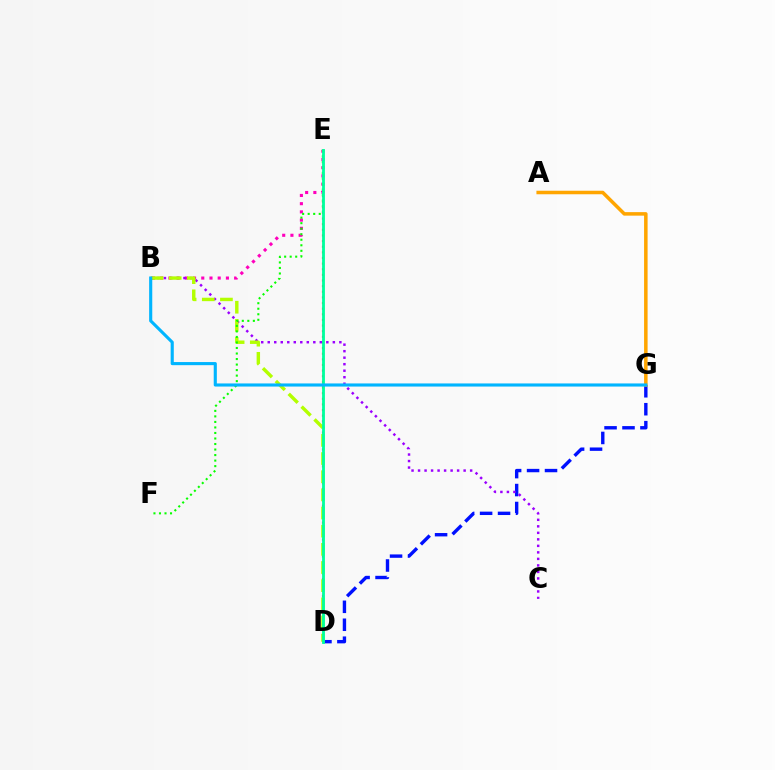{('D', 'G'): [{'color': '#0010ff', 'line_style': 'dashed', 'thickness': 2.44}], ('B', 'E'): [{'color': '#ff00bd', 'line_style': 'dotted', 'thickness': 2.23}], ('D', 'E'): [{'color': '#ff0000', 'line_style': 'dotted', 'thickness': 1.53}, {'color': '#00ff9d', 'line_style': 'solid', 'thickness': 2.03}], ('A', 'G'): [{'color': '#ffa500', 'line_style': 'solid', 'thickness': 2.53}], ('B', 'C'): [{'color': '#9b00ff', 'line_style': 'dotted', 'thickness': 1.77}], ('B', 'D'): [{'color': '#b3ff00', 'line_style': 'dashed', 'thickness': 2.47}], ('E', 'F'): [{'color': '#08ff00', 'line_style': 'dotted', 'thickness': 1.5}], ('B', 'G'): [{'color': '#00b5ff', 'line_style': 'solid', 'thickness': 2.24}]}